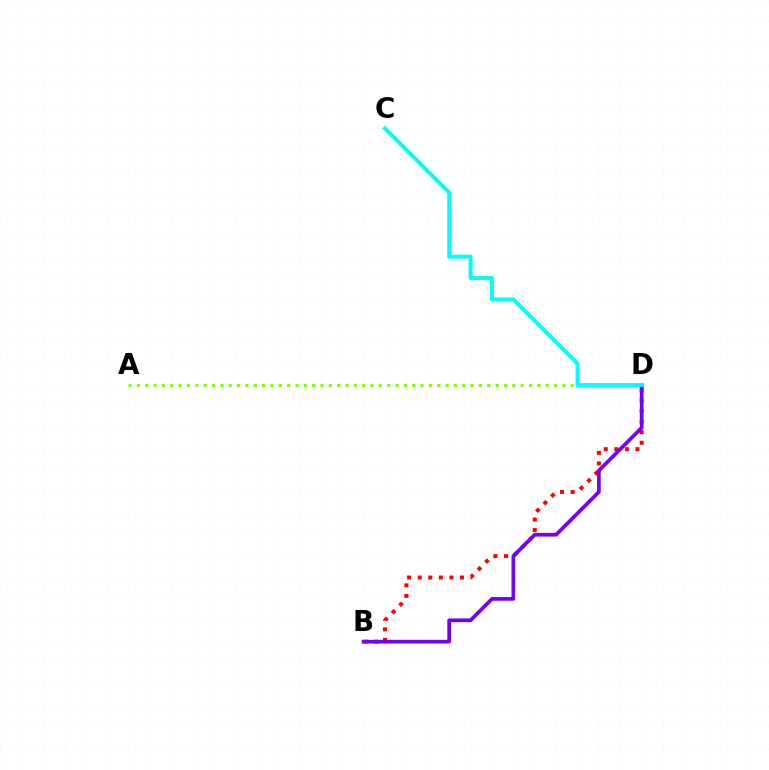{('B', 'D'): [{'color': '#ff0000', 'line_style': 'dotted', 'thickness': 2.87}, {'color': '#7200ff', 'line_style': 'solid', 'thickness': 2.65}], ('A', 'D'): [{'color': '#84ff00', 'line_style': 'dotted', 'thickness': 2.27}], ('C', 'D'): [{'color': '#00fff6', 'line_style': 'solid', 'thickness': 2.84}]}